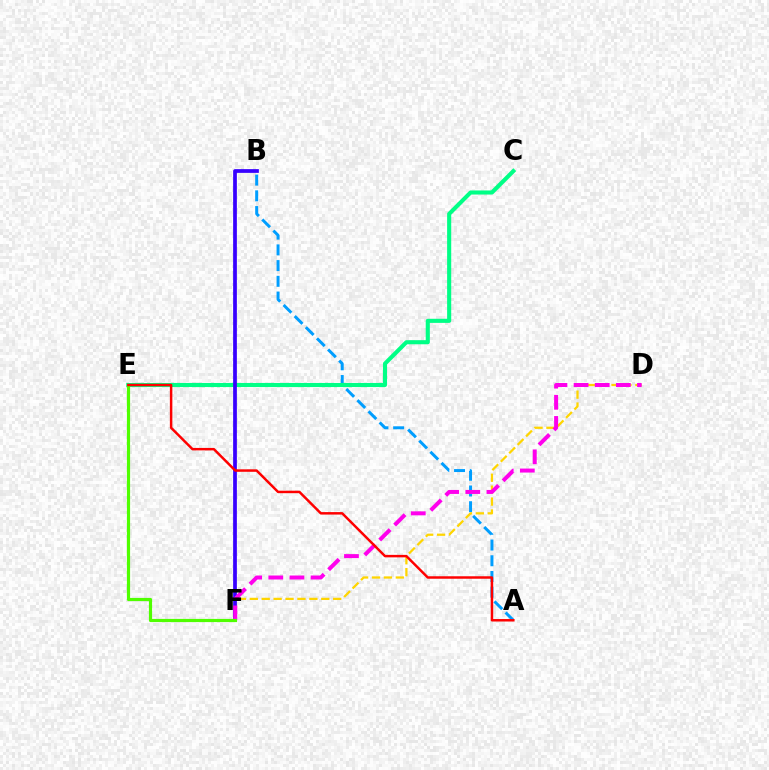{('A', 'B'): [{'color': '#009eff', 'line_style': 'dashed', 'thickness': 2.14}], ('D', 'F'): [{'color': '#ffd500', 'line_style': 'dashed', 'thickness': 1.62}, {'color': '#ff00ed', 'line_style': 'dashed', 'thickness': 2.87}], ('C', 'E'): [{'color': '#00ff86', 'line_style': 'solid', 'thickness': 2.95}], ('B', 'F'): [{'color': '#3700ff', 'line_style': 'solid', 'thickness': 2.69}], ('E', 'F'): [{'color': '#4fff00', 'line_style': 'solid', 'thickness': 2.29}], ('A', 'E'): [{'color': '#ff0000', 'line_style': 'solid', 'thickness': 1.78}]}